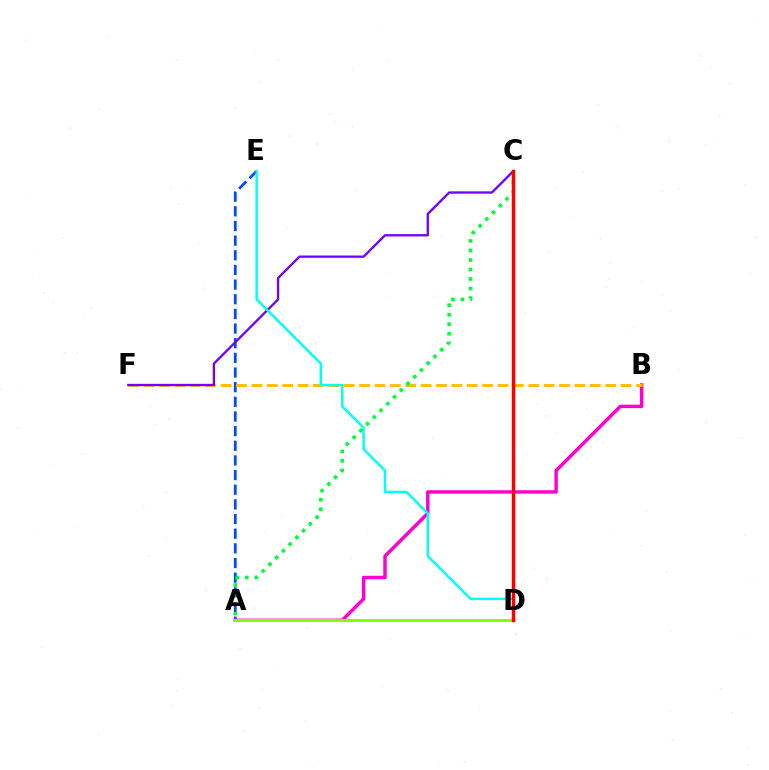{('A', 'E'): [{'color': '#004bff', 'line_style': 'dashed', 'thickness': 1.99}], ('A', 'B'): [{'color': '#ff00cf', 'line_style': 'solid', 'thickness': 2.47}], ('B', 'F'): [{'color': '#ffbd00', 'line_style': 'dashed', 'thickness': 2.09}], ('A', 'C'): [{'color': '#00ff39', 'line_style': 'dotted', 'thickness': 2.59}], ('A', 'D'): [{'color': '#84ff00', 'line_style': 'solid', 'thickness': 2.2}], ('C', 'F'): [{'color': '#7200ff', 'line_style': 'solid', 'thickness': 1.67}], ('D', 'E'): [{'color': '#00fff6', 'line_style': 'solid', 'thickness': 1.76}], ('C', 'D'): [{'color': '#ff0000', 'line_style': 'solid', 'thickness': 2.47}]}